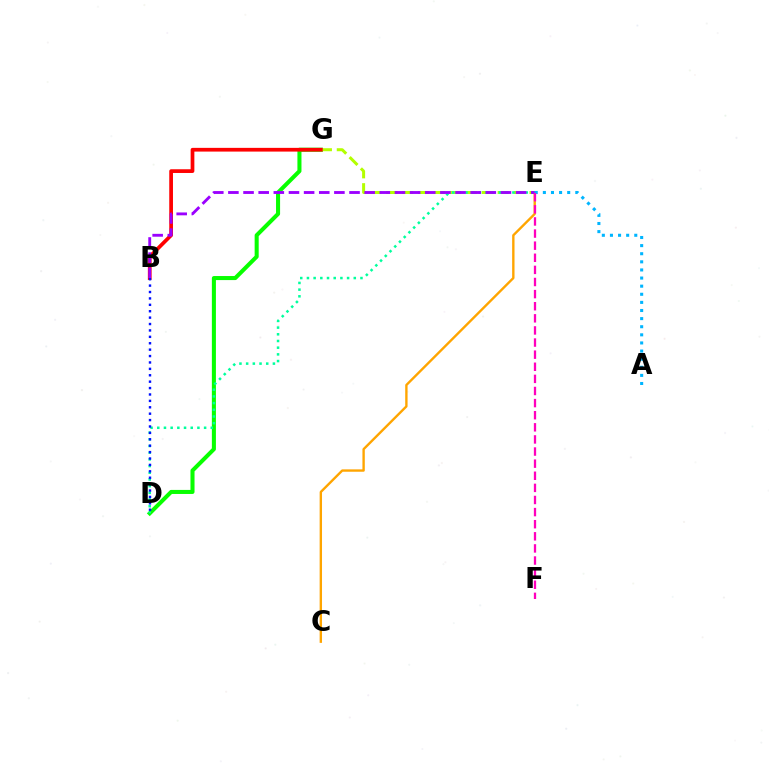{('D', 'G'): [{'color': '#08ff00', 'line_style': 'solid', 'thickness': 2.92}], ('E', 'G'): [{'color': '#b3ff00', 'line_style': 'dashed', 'thickness': 2.16}], ('C', 'E'): [{'color': '#ffa500', 'line_style': 'solid', 'thickness': 1.71}], ('D', 'E'): [{'color': '#00ff9d', 'line_style': 'dotted', 'thickness': 1.82}], ('B', 'G'): [{'color': '#ff0000', 'line_style': 'solid', 'thickness': 2.68}], ('B', 'E'): [{'color': '#9b00ff', 'line_style': 'dashed', 'thickness': 2.06}], ('B', 'D'): [{'color': '#0010ff', 'line_style': 'dotted', 'thickness': 1.74}], ('A', 'E'): [{'color': '#00b5ff', 'line_style': 'dotted', 'thickness': 2.2}], ('E', 'F'): [{'color': '#ff00bd', 'line_style': 'dashed', 'thickness': 1.65}]}